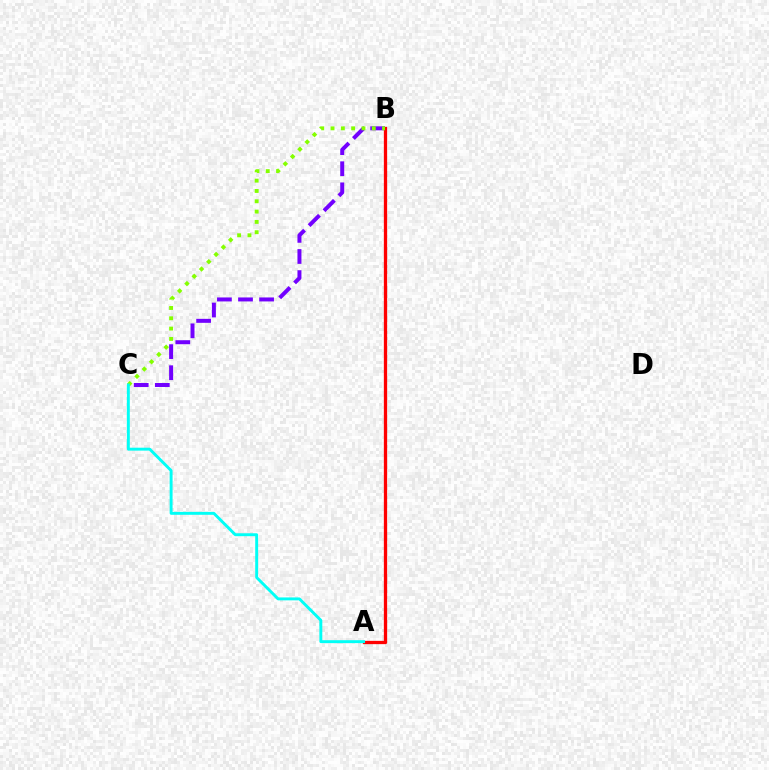{('B', 'C'): [{'color': '#7200ff', 'line_style': 'dashed', 'thickness': 2.87}, {'color': '#84ff00', 'line_style': 'dotted', 'thickness': 2.8}], ('A', 'B'): [{'color': '#ff0000', 'line_style': 'solid', 'thickness': 2.37}], ('A', 'C'): [{'color': '#00fff6', 'line_style': 'solid', 'thickness': 2.1}]}